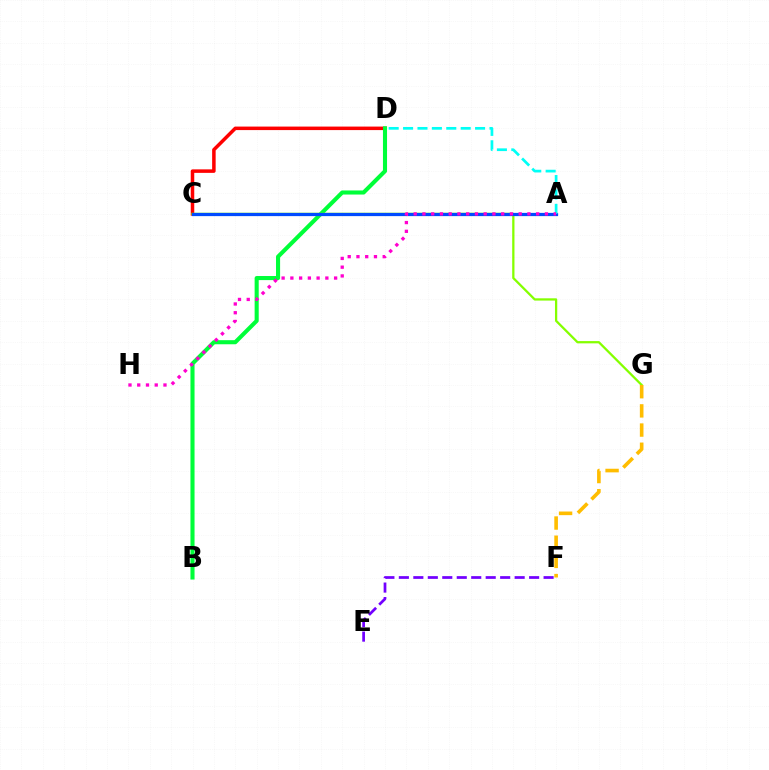{('C', 'D'): [{'color': '#ff0000', 'line_style': 'solid', 'thickness': 2.53}], ('B', 'D'): [{'color': '#00ff39', 'line_style': 'solid', 'thickness': 2.94}], ('E', 'F'): [{'color': '#7200ff', 'line_style': 'dashed', 'thickness': 1.97}], ('C', 'G'): [{'color': '#84ff00', 'line_style': 'solid', 'thickness': 1.63}], ('A', 'C'): [{'color': '#004bff', 'line_style': 'solid', 'thickness': 2.32}], ('A', 'D'): [{'color': '#00fff6', 'line_style': 'dashed', 'thickness': 1.96}], ('A', 'H'): [{'color': '#ff00cf', 'line_style': 'dotted', 'thickness': 2.38}], ('F', 'G'): [{'color': '#ffbd00', 'line_style': 'dashed', 'thickness': 2.61}]}